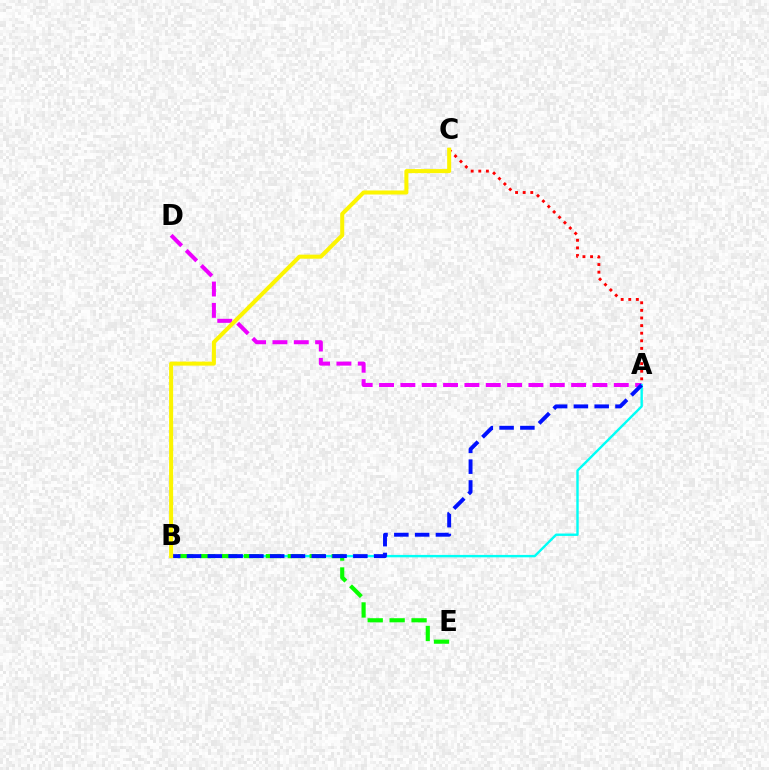{('A', 'C'): [{'color': '#ff0000', 'line_style': 'dotted', 'thickness': 2.07}], ('A', 'D'): [{'color': '#ee00ff', 'line_style': 'dashed', 'thickness': 2.9}], ('A', 'B'): [{'color': '#00fff6', 'line_style': 'solid', 'thickness': 1.73}, {'color': '#0010ff', 'line_style': 'dashed', 'thickness': 2.82}], ('B', 'E'): [{'color': '#08ff00', 'line_style': 'dashed', 'thickness': 2.98}], ('B', 'C'): [{'color': '#fcf500', 'line_style': 'solid', 'thickness': 2.91}]}